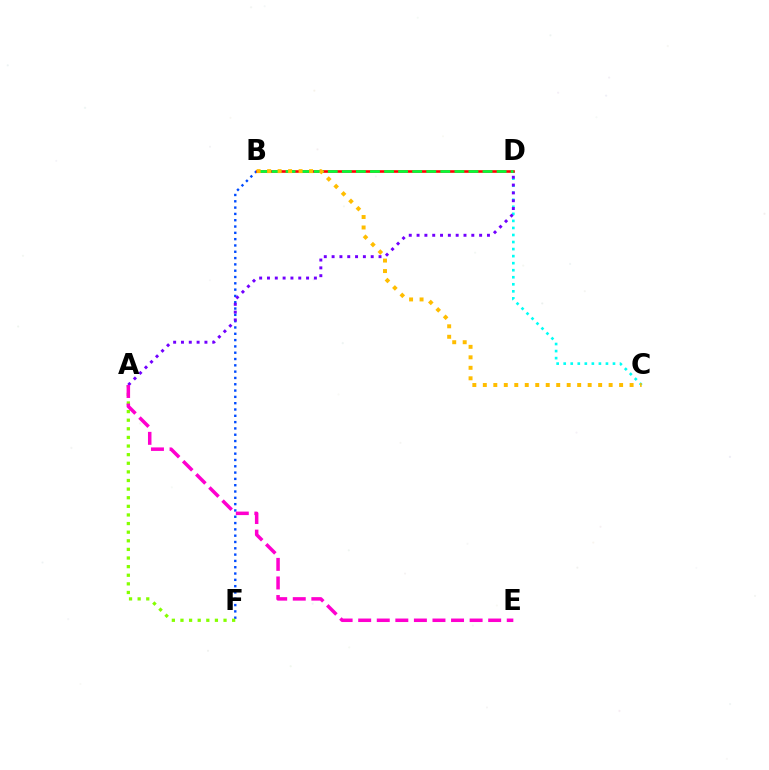{('B', 'F'): [{'color': '#004bff', 'line_style': 'dotted', 'thickness': 1.71}], ('C', 'D'): [{'color': '#00fff6', 'line_style': 'dotted', 'thickness': 1.91}], ('B', 'D'): [{'color': '#ff0000', 'line_style': 'solid', 'thickness': 1.88}, {'color': '#00ff39', 'line_style': 'dashed', 'thickness': 1.91}], ('A', 'D'): [{'color': '#7200ff', 'line_style': 'dotted', 'thickness': 2.12}], ('A', 'F'): [{'color': '#84ff00', 'line_style': 'dotted', 'thickness': 2.34}], ('A', 'E'): [{'color': '#ff00cf', 'line_style': 'dashed', 'thickness': 2.52}], ('B', 'C'): [{'color': '#ffbd00', 'line_style': 'dotted', 'thickness': 2.85}]}